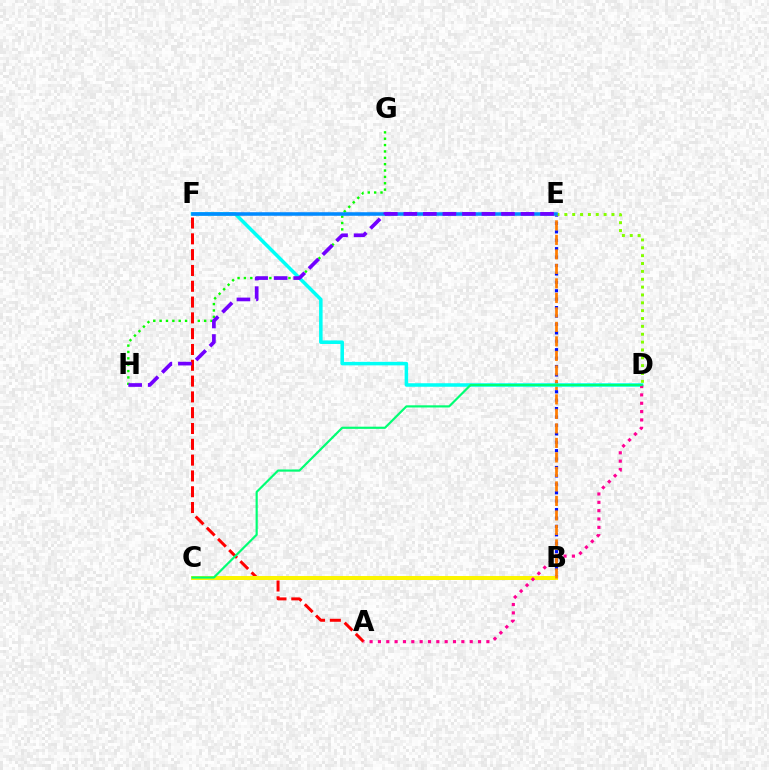{('G', 'H'): [{'color': '#08ff00', 'line_style': 'dotted', 'thickness': 1.73}], ('B', 'E'): [{'color': '#0010ff', 'line_style': 'dotted', 'thickness': 2.29}, {'color': '#ff7c00', 'line_style': 'dashed', 'thickness': 1.97}], ('A', 'F'): [{'color': '#ff0000', 'line_style': 'dashed', 'thickness': 2.15}], ('B', 'C'): [{'color': '#fcf500', 'line_style': 'solid', 'thickness': 2.87}], ('D', 'E'): [{'color': '#84ff00', 'line_style': 'dotted', 'thickness': 2.13}], ('D', 'F'): [{'color': '#00fff6', 'line_style': 'solid', 'thickness': 2.53}], ('E', 'F'): [{'color': '#ee00ff', 'line_style': 'dashed', 'thickness': 1.62}, {'color': '#008cff', 'line_style': 'solid', 'thickness': 2.54}], ('E', 'H'): [{'color': '#7200ff', 'line_style': 'dashed', 'thickness': 2.65}], ('A', 'D'): [{'color': '#ff0094', 'line_style': 'dotted', 'thickness': 2.27}], ('C', 'D'): [{'color': '#00ff74', 'line_style': 'solid', 'thickness': 1.57}]}